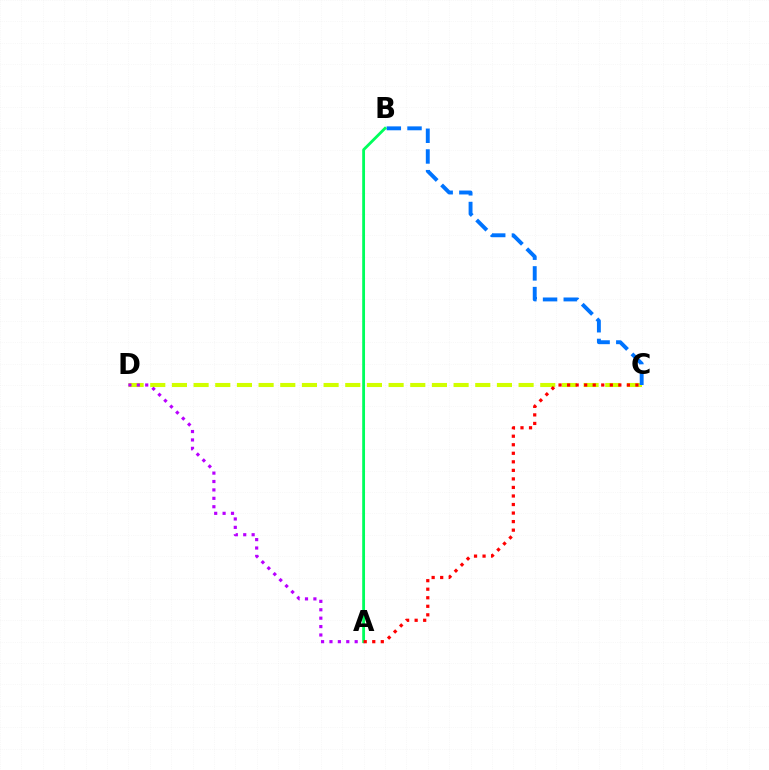{('C', 'D'): [{'color': '#d1ff00', 'line_style': 'dashed', 'thickness': 2.94}], ('A', 'D'): [{'color': '#b900ff', 'line_style': 'dotted', 'thickness': 2.28}], ('B', 'C'): [{'color': '#0074ff', 'line_style': 'dashed', 'thickness': 2.81}], ('A', 'B'): [{'color': '#00ff5c', 'line_style': 'solid', 'thickness': 2.03}], ('A', 'C'): [{'color': '#ff0000', 'line_style': 'dotted', 'thickness': 2.32}]}